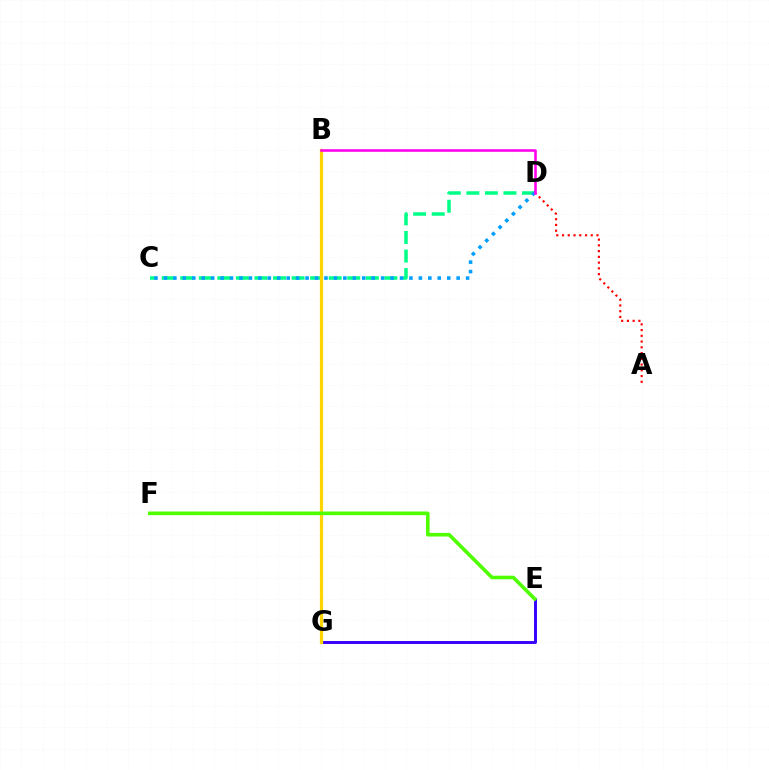{('E', 'G'): [{'color': '#3700ff', 'line_style': 'solid', 'thickness': 2.11}], ('A', 'D'): [{'color': '#ff0000', 'line_style': 'dotted', 'thickness': 1.56}], ('C', 'D'): [{'color': '#00ff86', 'line_style': 'dashed', 'thickness': 2.52}, {'color': '#009eff', 'line_style': 'dotted', 'thickness': 2.57}], ('B', 'G'): [{'color': '#ffd500', 'line_style': 'solid', 'thickness': 2.31}], ('E', 'F'): [{'color': '#4fff00', 'line_style': 'solid', 'thickness': 2.6}], ('B', 'D'): [{'color': '#ff00ed', 'line_style': 'solid', 'thickness': 1.85}]}